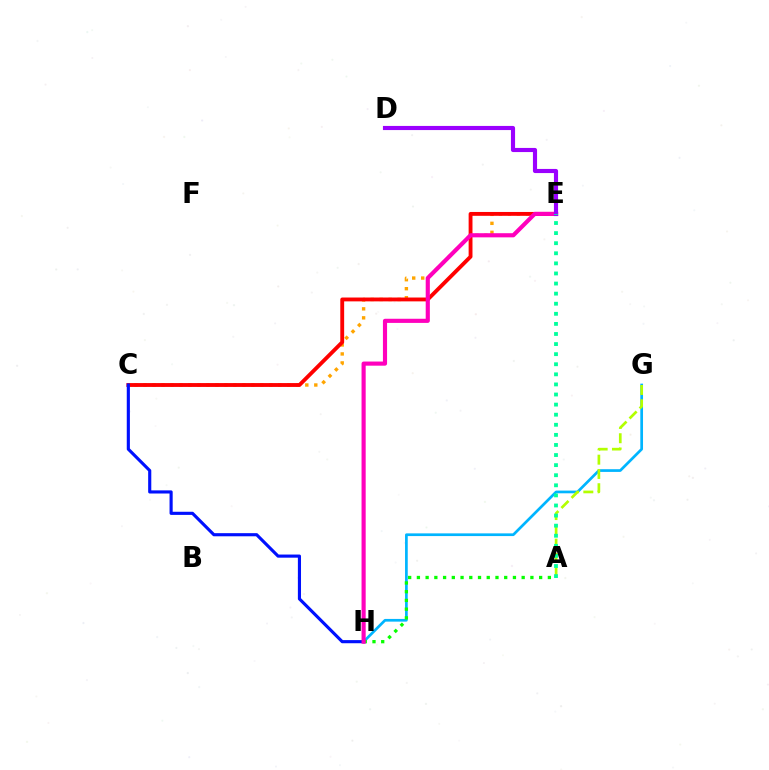{('G', 'H'): [{'color': '#00b5ff', 'line_style': 'solid', 'thickness': 1.95}], ('C', 'E'): [{'color': '#ffa500', 'line_style': 'dotted', 'thickness': 2.44}, {'color': '#ff0000', 'line_style': 'solid', 'thickness': 2.77}], ('A', 'H'): [{'color': '#08ff00', 'line_style': 'dotted', 'thickness': 2.37}], ('C', 'H'): [{'color': '#0010ff', 'line_style': 'solid', 'thickness': 2.26}], ('E', 'H'): [{'color': '#ff00bd', 'line_style': 'solid', 'thickness': 2.98}], ('D', 'E'): [{'color': '#9b00ff', 'line_style': 'solid', 'thickness': 2.97}], ('A', 'G'): [{'color': '#b3ff00', 'line_style': 'dashed', 'thickness': 1.94}], ('A', 'E'): [{'color': '#00ff9d', 'line_style': 'dotted', 'thickness': 2.74}]}